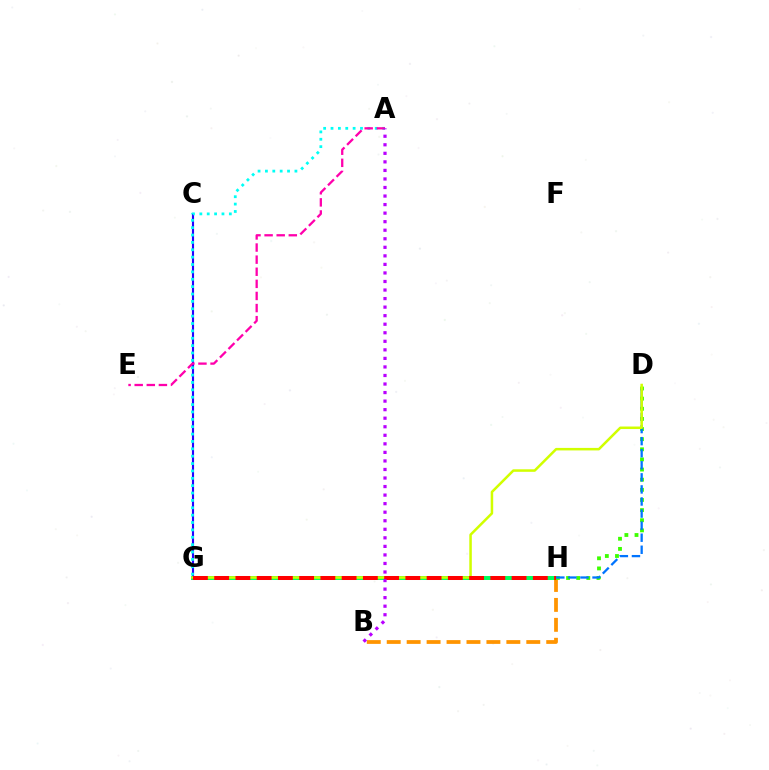{('G', 'H'): [{'color': '#00ff5c', 'line_style': 'solid', 'thickness': 2.86}, {'color': '#ff0000', 'line_style': 'dashed', 'thickness': 2.89}], ('C', 'G'): [{'color': '#2500ff', 'line_style': 'solid', 'thickness': 1.53}], ('B', 'H'): [{'color': '#ff9400', 'line_style': 'dashed', 'thickness': 2.71}], ('A', 'G'): [{'color': '#00fff6', 'line_style': 'dotted', 'thickness': 2.0}], ('D', 'H'): [{'color': '#3dff00', 'line_style': 'dotted', 'thickness': 2.75}, {'color': '#0074ff', 'line_style': 'dashed', 'thickness': 1.64}], ('D', 'G'): [{'color': '#d1ff00', 'line_style': 'solid', 'thickness': 1.81}], ('A', 'E'): [{'color': '#ff00ac', 'line_style': 'dashed', 'thickness': 1.64}], ('A', 'B'): [{'color': '#b900ff', 'line_style': 'dotted', 'thickness': 2.32}]}